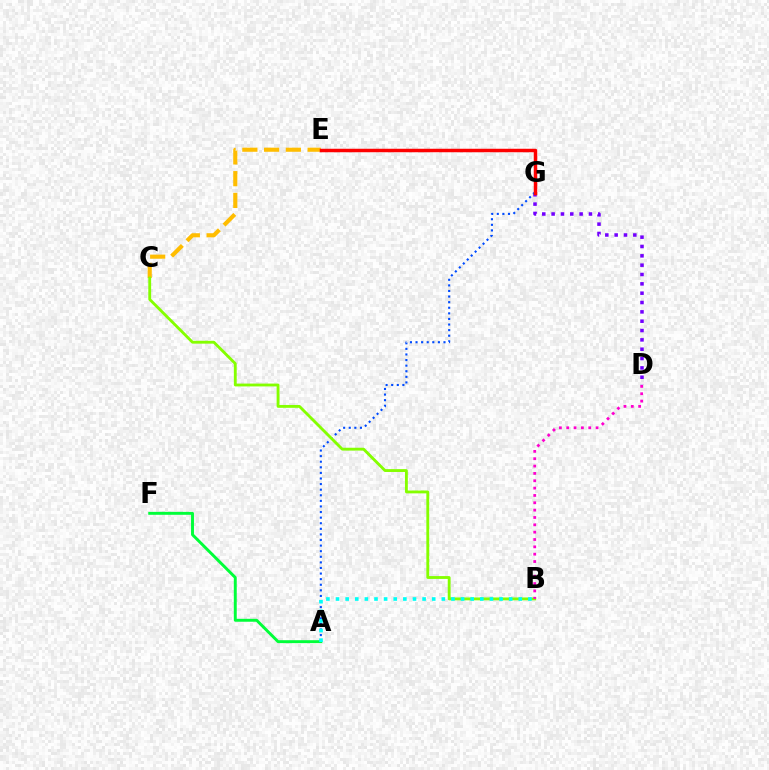{('C', 'E'): [{'color': '#ffbd00', 'line_style': 'dashed', 'thickness': 2.96}], ('D', 'G'): [{'color': '#7200ff', 'line_style': 'dotted', 'thickness': 2.54}], ('A', 'F'): [{'color': '#00ff39', 'line_style': 'solid', 'thickness': 2.11}], ('A', 'G'): [{'color': '#004bff', 'line_style': 'dotted', 'thickness': 1.52}], ('B', 'C'): [{'color': '#84ff00', 'line_style': 'solid', 'thickness': 2.05}], ('E', 'G'): [{'color': '#ff0000', 'line_style': 'solid', 'thickness': 2.5}], ('A', 'B'): [{'color': '#00fff6', 'line_style': 'dotted', 'thickness': 2.61}], ('B', 'D'): [{'color': '#ff00cf', 'line_style': 'dotted', 'thickness': 2.0}]}